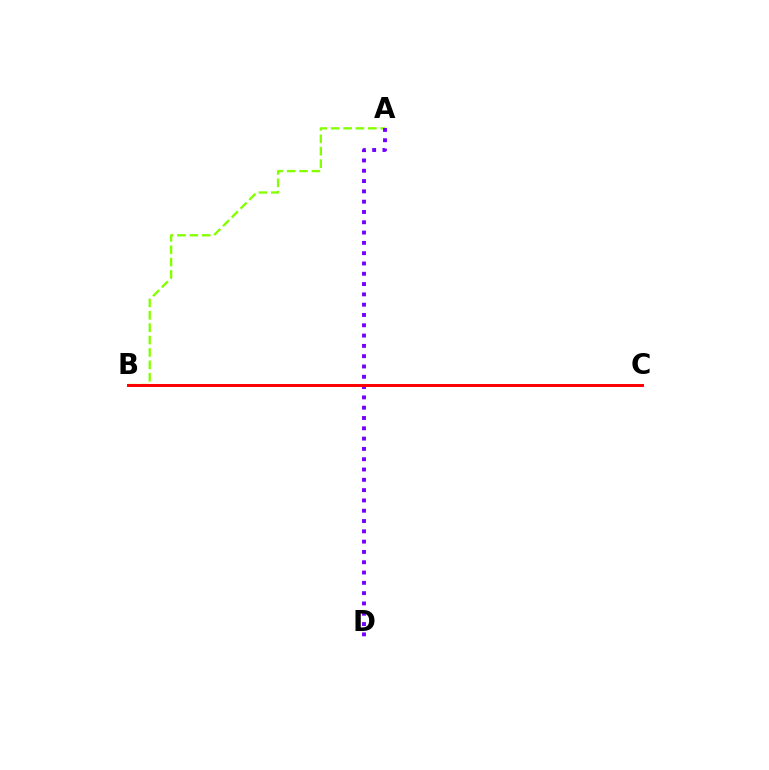{('B', 'C'): [{'color': '#00fff6', 'line_style': 'dotted', 'thickness': 1.86}, {'color': '#ff0000', 'line_style': 'solid', 'thickness': 2.13}], ('A', 'B'): [{'color': '#84ff00', 'line_style': 'dashed', 'thickness': 1.68}], ('A', 'D'): [{'color': '#7200ff', 'line_style': 'dotted', 'thickness': 2.8}]}